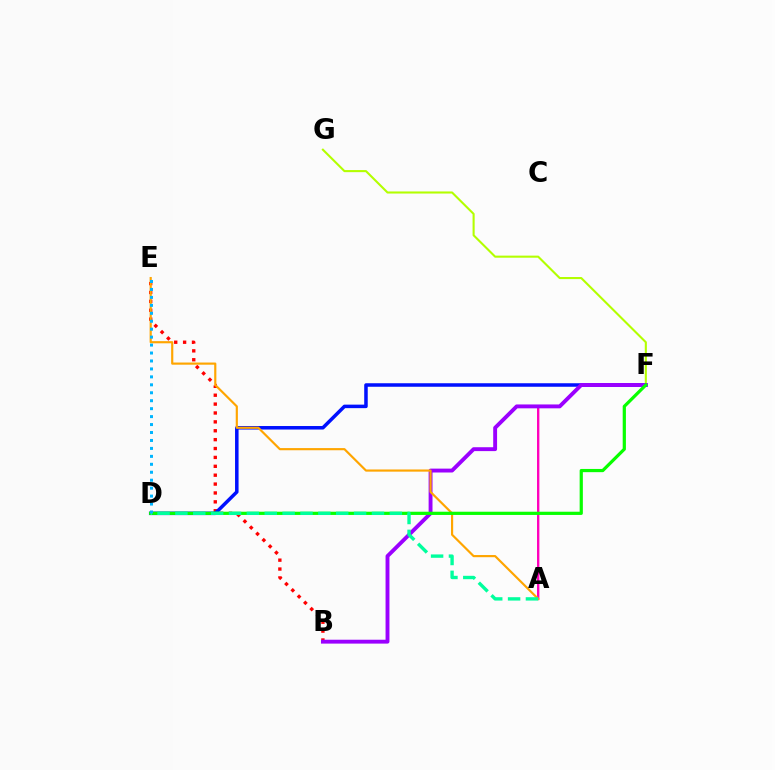{('B', 'E'): [{'color': '#ff0000', 'line_style': 'dotted', 'thickness': 2.41}], ('F', 'G'): [{'color': '#b3ff00', 'line_style': 'solid', 'thickness': 1.5}], ('A', 'F'): [{'color': '#ff00bd', 'line_style': 'solid', 'thickness': 1.7}], ('D', 'F'): [{'color': '#0010ff', 'line_style': 'solid', 'thickness': 2.53}, {'color': '#08ff00', 'line_style': 'solid', 'thickness': 2.31}], ('B', 'F'): [{'color': '#9b00ff', 'line_style': 'solid', 'thickness': 2.79}], ('A', 'E'): [{'color': '#ffa500', 'line_style': 'solid', 'thickness': 1.56}], ('A', 'D'): [{'color': '#00ff9d', 'line_style': 'dashed', 'thickness': 2.43}], ('D', 'E'): [{'color': '#00b5ff', 'line_style': 'dotted', 'thickness': 2.16}]}